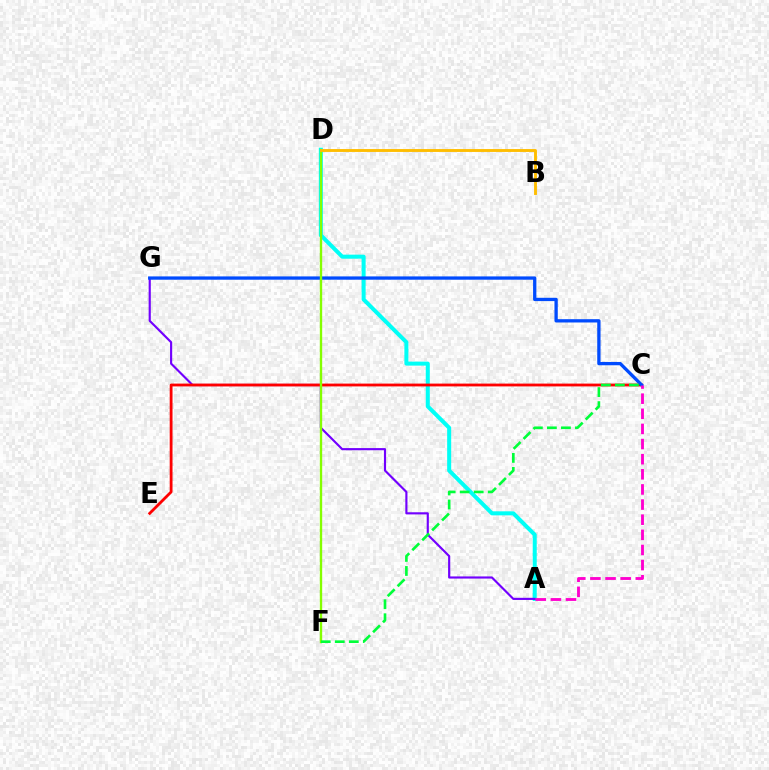{('A', 'D'): [{'color': '#00fff6', 'line_style': 'solid', 'thickness': 2.9}], ('A', 'G'): [{'color': '#7200ff', 'line_style': 'solid', 'thickness': 1.55}], ('C', 'E'): [{'color': '#ff0000', 'line_style': 'solid', 'thickness': 2.02}], ('C', 'G'): [{'color': '#004bff', 'line_style': 'solid', 'thickness': 2.37}], ('D', 'F'): [{'color': '#84ff00', 'line_style': 'solid', 'thickness': 1.7}], ('A', 'C'): [{'color': '#ff00cf', 'line_style': 'dashed', 'thickness': 2.06}], ('C', 'F'): [{'color': '#00ff39', 'line_style': 'dashed', 'thickness': 1.91}], ('B', 'D'): [{'color': '#ffbd00', 'line_style': 'solid', 'thickness': 2.08}]}